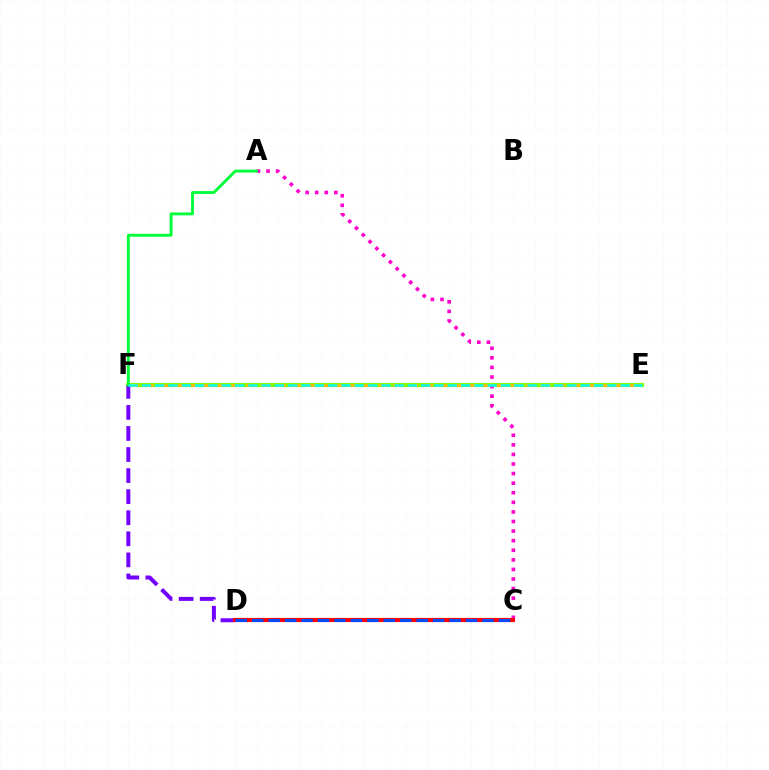{('E', 'F'): [{'color': '#84ff00', 'line_style': 'solid', 'thickness': 2.97}, {'color': '#ffbd00', 'line_style': 'dashed', 'thickness': 2.0}, {'color': '#00fff6', 'line_style': 'dashed', 'thickness': 1.81}], ('A', 'C'): [{'color': '#ff00cf', 'line_style': 'dotted', 'thickness': 2.6}], ('D', 'F'): [{'color': '#7200ff', 'line_style': 'dashed', 'thickness': 2.86}], ('C', 'D'): [{'color': '#ff0000', 'line_style': 'solid', 'thickness': 2.96}, {'color': '#004bff', 'line_style': 'dashed', 'thickness': 2.23}], ('A', 'F'): [{'color': '#00ff39', 'line_style': 'solid', 'thickness': 2.06}]}